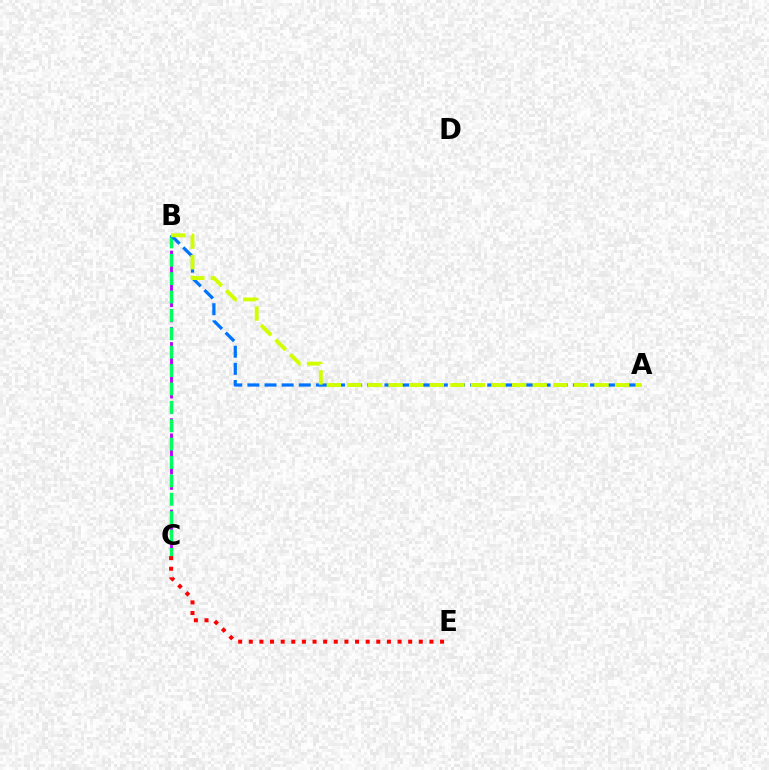{('B', 'C'): [{'color': '#b900ff', 'line_style': 'dashed', 'thickness': 2.07}, {'color': '#00ff5c', 'line_style': 'dashed', 'thickness': 2.5}], ('C', 'E'): [{'color': '#ff0000', 'line_style': 'dotted', 'thickness': 2.89}], ('A', 'B'): [{'color': '#0074ff', 'line_style': 'dashed', 'thickness': 2.33}, {'color': '#d1ff00', 'line_style': 'dashed', 'thickness': 2.8}]}